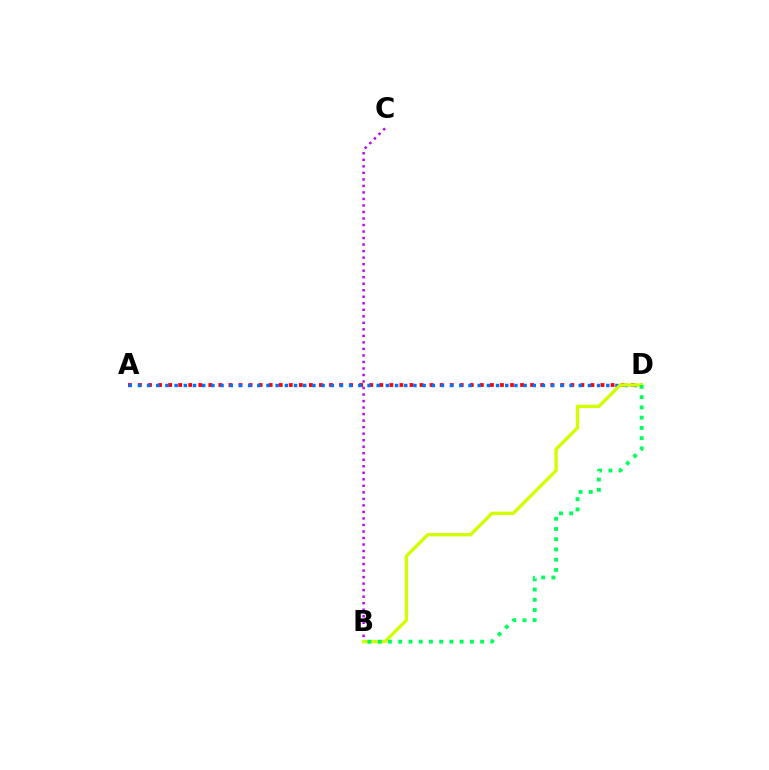{('B', 'C'): [{'color': '#b900ff', 'line_style': 'dotted', 'thickness': 1.77}], ('A', 'D'): [{'color': '#ff0000', 'line_style': 'dotted', 'thickness': 2.73}, {'color': '#0074ff', 'line_style': 'dotted', 'thickness': 2.5}], ('B', 'D'): [{'color': '#d1ff00', 'line_style': 'solid', 'thickness': 2.42}, {'color': '#00ff5c', 'line_style': 'dotted', 'thickness': 2.78}]}